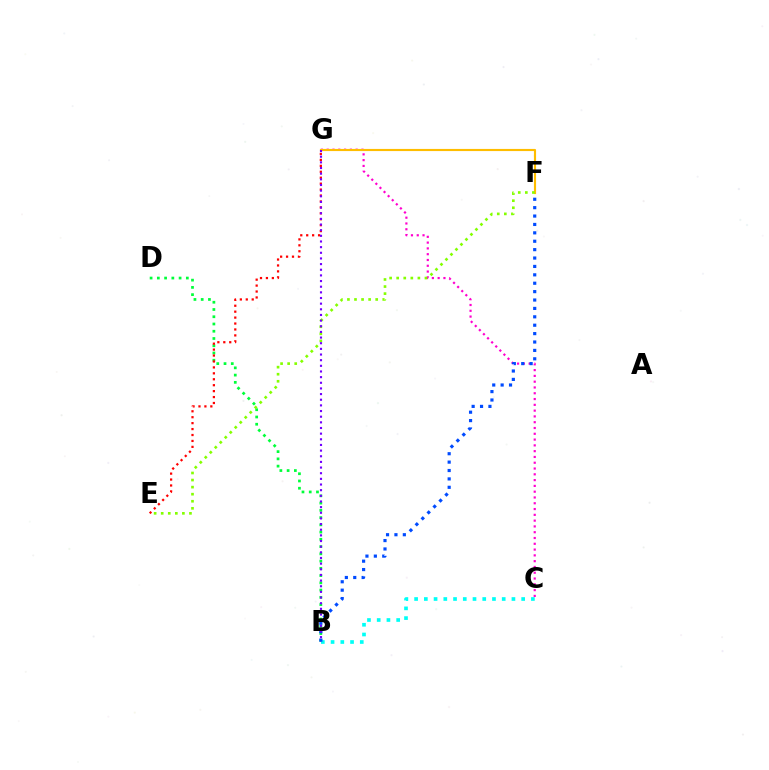{('C', 'G'): [{'color': '#ff00cf', 'line_style': 'dotted', 'thickness': 1.57}], ('F', 'G'): [{'color': '#ffbd00', 'line_style': 'solid', 'thickness': 1.54}], ('B', 'D'): [{'color': '#00ff39', 'line_style': 'dotted', 'thickness': 1.97}], ('E', 'G'): [{'color': '#ff0000', 'line_style': 'dotted', 'thickness': 1.61}], ('B', 'C'): [{'color': '#00fff6', 'line_style': 'dotted', 'thickness': 2.64}], ('B', 'F'): [{'color': '#004bff', 'line_style': 'dotted', 'thickness': 2.28}], ('E', 'F'): [{'color': '#84ff00', 'line_style': 'dotted', 'thickness': 1.92}], ('B', 'G'): [{'color': '#7200ff', 'line_style': 'dotted', 'thickness': 1.54}]}